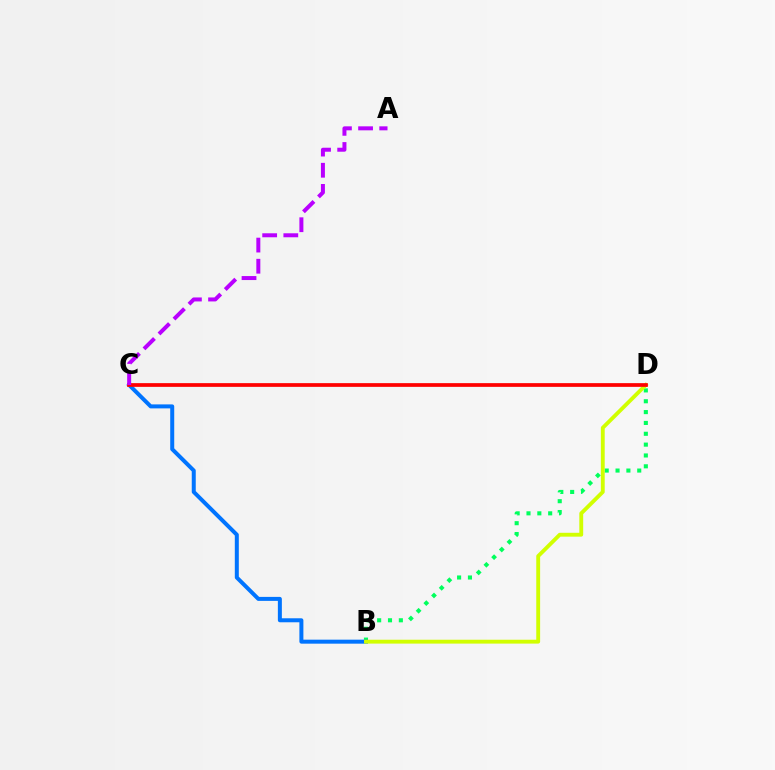{('B', 'D'): [{'color': '#00ff5c', 'line_style': 'dotted', 'thickness': 2.95}, {'color': '#d1ff00', 'line_style': 'solid', 'thickness': 2.78}], ('B', 'C'): [{'color': '#0074ff', 'line_style': 'solid', 'thickness': 2.88}], ('C', 'D'): [{'color': '#ff0000', 'line_style': 'solid', 'thickness': 2.68}], ('A', 'C'): [{'color': '#b900ff', 'line_style': 'dashed', 'thickness': 2.87}]}